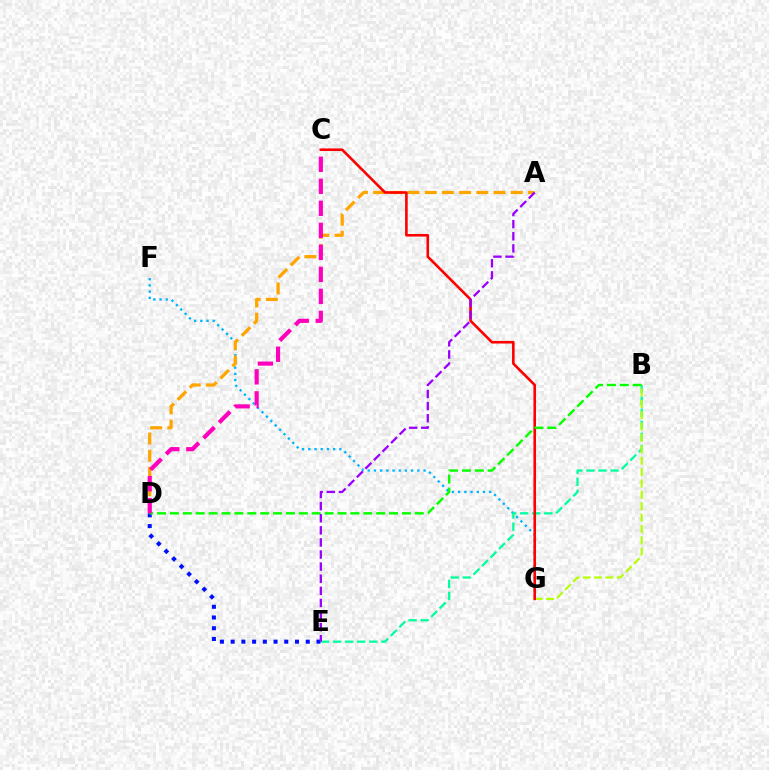{('F', 'G'): [{'color': '#00b5ff', 'line_style': 'dotted', 'thickness': 1.69}], ('B', 'E'): [{'color': '#00ff9d', 'line_style': 'dashed', 'thickness': 1.64}], ('A', 'D'): [{'color': '#ffa500', 'line_style': 'dashed', 'thickness': 2.34}], ('B', 'G'): [{'color': '#b3ff00', 'line_style': 'dashed', 'thickness': 1.54}], ('C', 'G'): [{'color': '#ff0000', 'line_style': 'solid', 'thickness': 1.88}], ('D', 'E'): [{'color': '#0010ff', 'line_style': 'dotted', 'thickness': 2.91}], ('B', 'D'): [{'color': '#08ff00', 'line_style': 'dashed', 'thickness': 1.75}], ('A', 'E'): [{'color': '#9b00ff', 'line_style': 'dashed', 'thickness': 1.64}], ('C', 'D'): [{'color': '#ff00bd', 'line_style': 'dashed', 'thickness': 2.99}]}